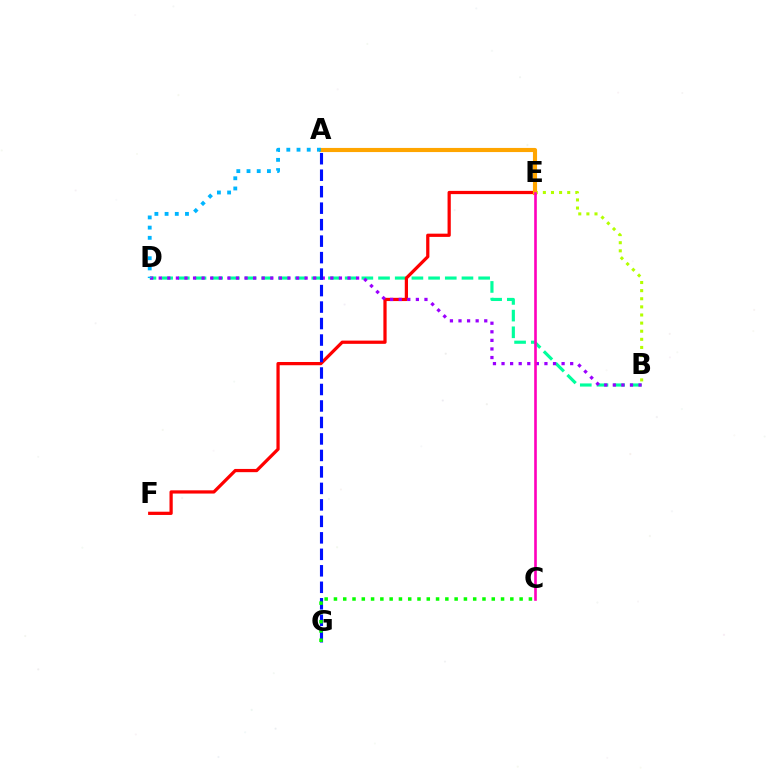{('B', 'D'): [{'color': '#00ff9d', 'line_style': 'dashed', 'thickness': 2.27}, {'color': '#9b00ff', 'line_style': 'dotted', 'thickness': 2.33}], ('E', 'F'): [{'color': '#ff0000', 'line_style': 'solid', 'thickness': 2.33}], ('B', 'E'): [{'color': '#b3ff00', 'line_style': 'dotted', 'thickness': 2.2}], ('A', 'E'): [{'color': '#ffa500', 'line_style': 'solid', 'thickness': 2.97}], ('A', 'D'): [{'color': '#00b5ff', 'line_style': 'dotted', 'thickness': 2.77}], ('A', 'G'): [{'color': '#0010ff', 'line_style': 'dashed', 'thickness': 2.24}], ('C', 'G'): [{'color': '#08ff00', 'line_style': 'dotted', 'thickness': 2.52}], ('C', 'E'): [{'color': '#ff00bd', 'line_style': 'solid', 'thickness': 1.89}]}